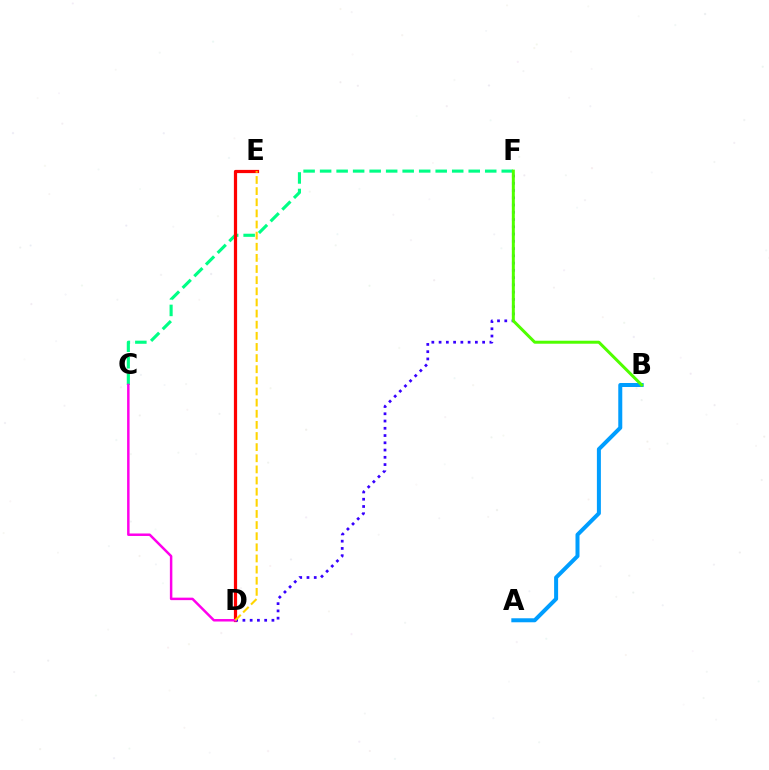{('C', 'F'): [{'color': '#00ff86', 'line_style': 'dashed', 'thickness': 2.24}], ('D', 'E'): [{'color': '#ff0000', 'line_style': 'solid', 'thickness': 2.32}, {'color': '#ffd500', 'line_style': 'dashed', 'thickness': 1.51}], ('D', 'F'): [{'color': '#3700ff', 'line_style': 'dotted', 'thickness': 1.97}], ('A', 'B'): [{'color': '#009eff', 'line_style': 'solid', 'thickness': 2.88}], ('C', 'D'): [{'color': '#ff00ed', 'line_style': 'solid', 'thickness': 1.79}], ('B', 'F'): [{'color': '#4fff00', 'line_style': 'solid', 'thickness': 2.15}]}